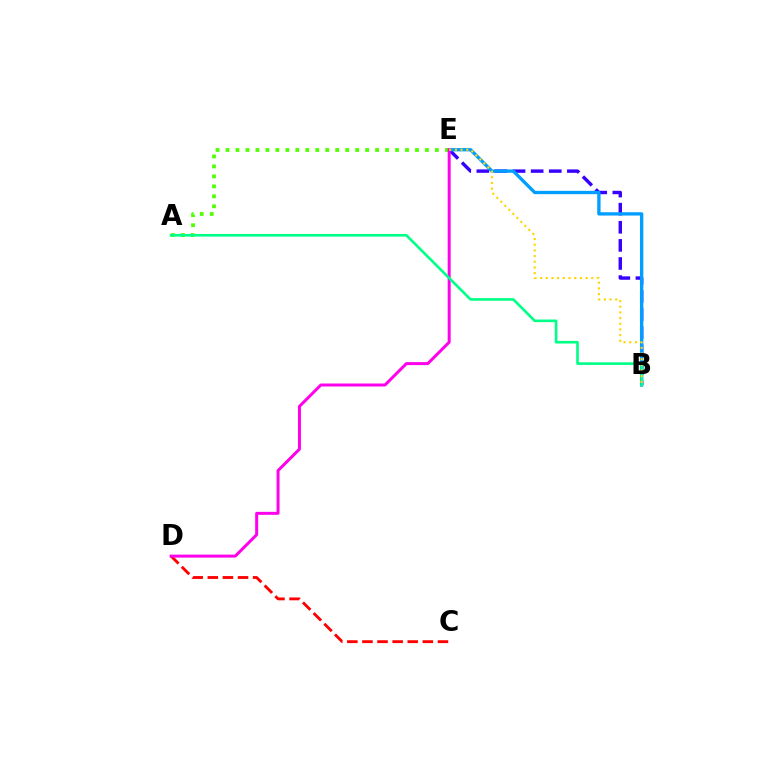{('B', 'E'): [{'color': '#3700ff', 'line_style': 'dashed', 'thickness': 2.46}, {'color': '#009eff', 'line_style': 'solid', 'thickness': 2.39}, {'color': '#ffd500', 'line_style': 'dotted', 'thickness': 1.54}], ('C', 'D'): [{'color': '#ff0000', 'line_style': 'dashed', 'thickness': 2.05}], ('A', 'E'): [{'color': '#4fff00', 'line_style': 'dotted', 'thickness': 2.71}], ('D', 'E'): [{'color': '#ff00ed', 'line_style': 'solid', 'thickness': 2.15}], ('A', 'B'): [{'color': '#00ff86', 'line_style': 'solid', 'thickness': 1.9}]}